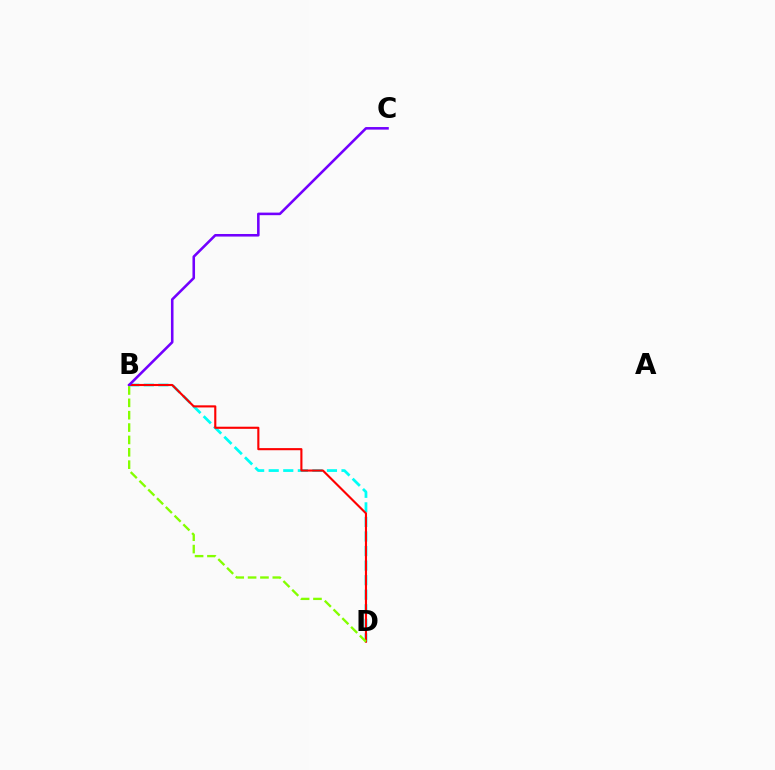{('B', 'D'): [{'color': '#00fff6', 'line_style': 'dashed', 'thickness': 1.98}, {'color': '#ff0000', 'line_style': 'solid', 'thickness': 1.53}, {'color': '#84ff00', 'line_style': 'dashed', 'thickness': 1.68}], ('B', 'C'): [{'color': '#7200ff', 'line_style': 'solid', 'thickness': 1.85}]}